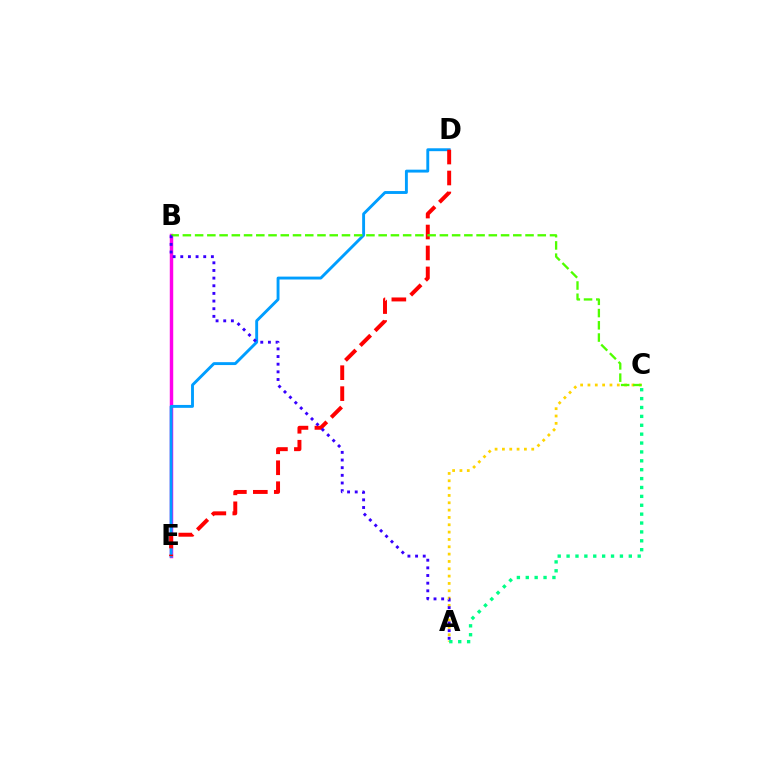{('A', 'C'): [{'color': '#ffd500', 'line_style': 'dotted', 'thickness': 1.99}, {'color': '#00ff86', 'line_style': 'dotted', 'thickness': 2.41}], ('B', 'E'): [{'color': '#ff00ed', 'line_style': 'solid', 'thickness': 2.48}], ('D', 'E'): [{'color': '#009eff', 'line_style': 'solid', 'thickness': 2.08}, {'color': '#ff0000', 'line_style': 'dashed', 'thickness': 2.85}], ('B', 'C'): [{'color': '#4fff00', 'line_style': 'dashed', 'thickness': 1.66}], ('A', 'B'): [{'color': '#3700ff', 'line_style': 'dotted', 'thickness': 2.08}]}